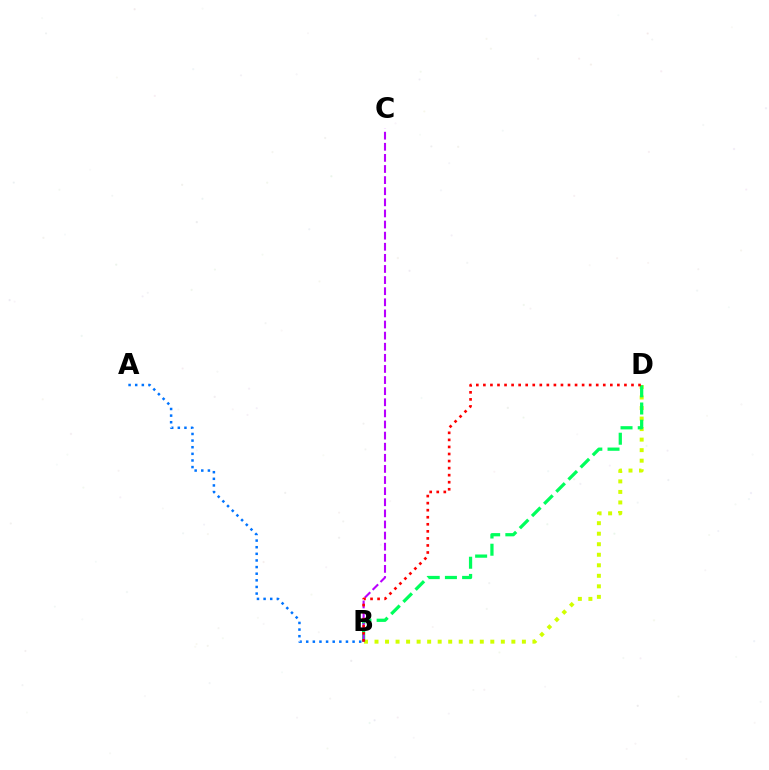{('B', 'D'): [{'color': '#d1ff00', 'line_style': 'dotted', 'thickness': 2.86}, {'color': '#00ff5c', 'line_style': 'dashed', 'thickness': 2.34}, {'color': '#ff0000', 'line_style': 'dotted', 'thickness': 1.92}], ('A', 'B'): [{'color': '#0074ff', 'line_style': 'dotted', 'thickness': 1.8}], ('B', 'C'): [{'color': '#b900ff', 'line_style': 'dashed', 'thickness': 1.51}]}